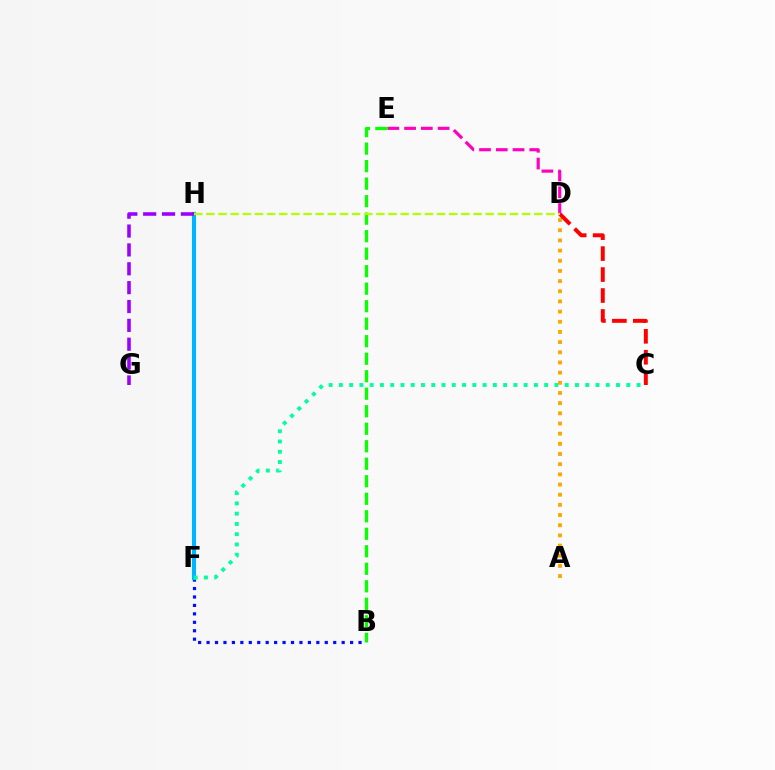{('B', 'F'): [{'color': '#0010ff', 'line_style': 'dotted', 'thickness': 2.29}], ('F', 'H'): [{'color': '#00b5ff', 'line_style': 'solid', 'thickness': 2.98}], ('A', 'D'): [{'color': '#ffa500', 'line_style': 'dotted', 'thickness': 2.76}], ('C', 'D'): [{'color': '#ff0000', 'line_style': 'dashed', 'thickness': 2.85}], ('C', 'F'): [{'color': '#00ff9d', 'line_style': 'dotted', 'thickness': 2.79}], ('D', 'E'): [{'color': '#ff00bd', 'line_style': 'dashed', 'thickness': 2.28}], ('B', 'E'): [{'color': '#08ff00', 'line_style': 'dashed', 'thickness': 2.38}], ('G', 'H'): [{'color': '#9b00ff', 'line_style': 'dashed', 'thickness': 2.56}], ('D', 'H'): [{'color': '#b3ff00', 'line_style': 'dashed', 'thickness': 1.65}]}